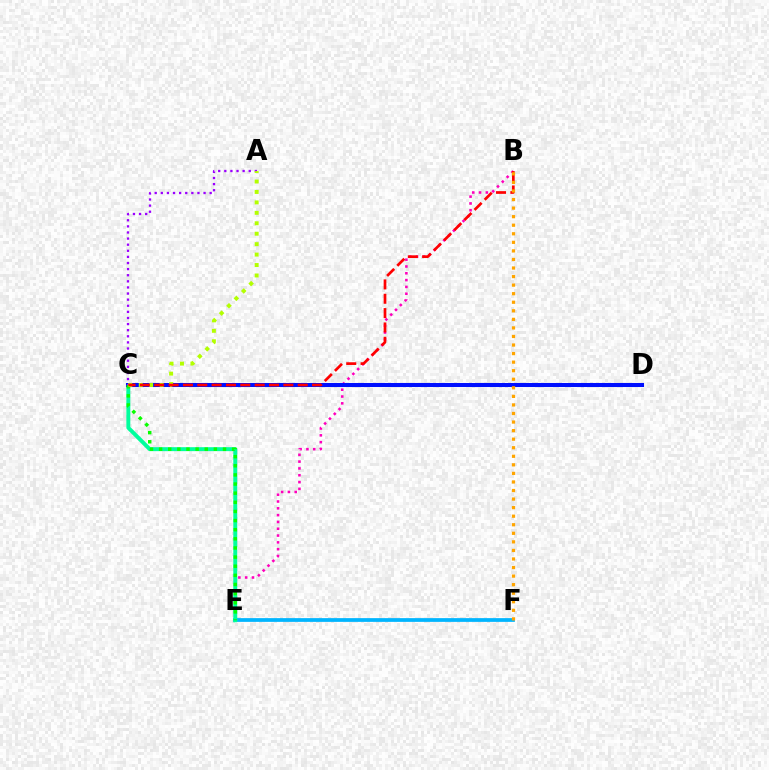{('E', 'F'): [{'color': '#00b5ff', 'line_style': 'solid', 'thickness': 2.69}], ('B', 'E'): [{'color': '#ff00bd', 'line_style': 'dotted', 'thickness': 1.85}], ('C', 'E'): [{'color': '#00ff9d', 'line_style': 'solid', 'thickness': 2.85}, {'color': '#08ff00', 'line_style': 'dotted', 'thickness': 2.48}], ('C', 'D'): [{'color': '#0010ff', 'line_style': 'solid', 'thickness': 2.91}], ('A', 'C'): [{'color': '#9b00ff', 'line_style': 'dotted', 'thickness': 1.66}, {'color': '#b3ff00', 'line_style': 'dotted', 'thickness': 2.84}], ('B', 'C'): [{'color': '#ff0000', 'line_style': 'dashed', 'thickness': 1.95}], ('B', 'F'): [{'color': '#ffa500', 'line_style': 'dotted', 'thickness': 2.33}]}